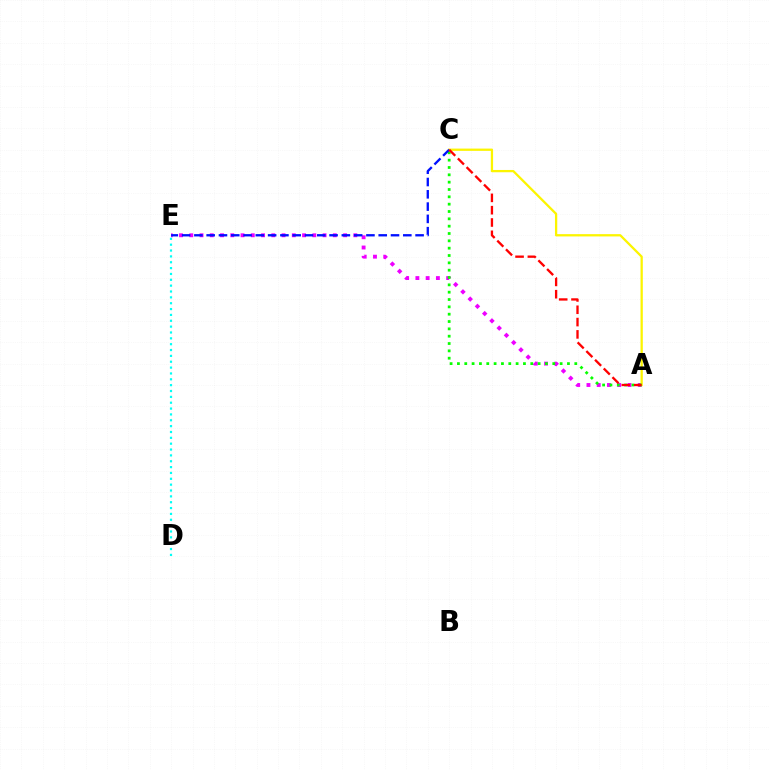{('A', 'E'): [{'color': '#ee00ff', 'line_style': 'dotted', 'thickness': 2.79}], ('A', 'C'): [{'color': '#fcf500', 'line_style': 'solid', 'thickness': 1.64}, {'color': '#08ff00', 'line_style': 'dotted', 'thickness': 1.99}, {'color': '#ff0000', 'line_style': 'dashed', 'thickness': 1.67}], ('D', 'E'): [{'color': '#00fff6', 'line_style': 'dotted', 'thickness': 1.59}], ('C', 'E'): [{'color': '#0010ff', 'line_style': 'dashed', 'thickness': 1.67}]}